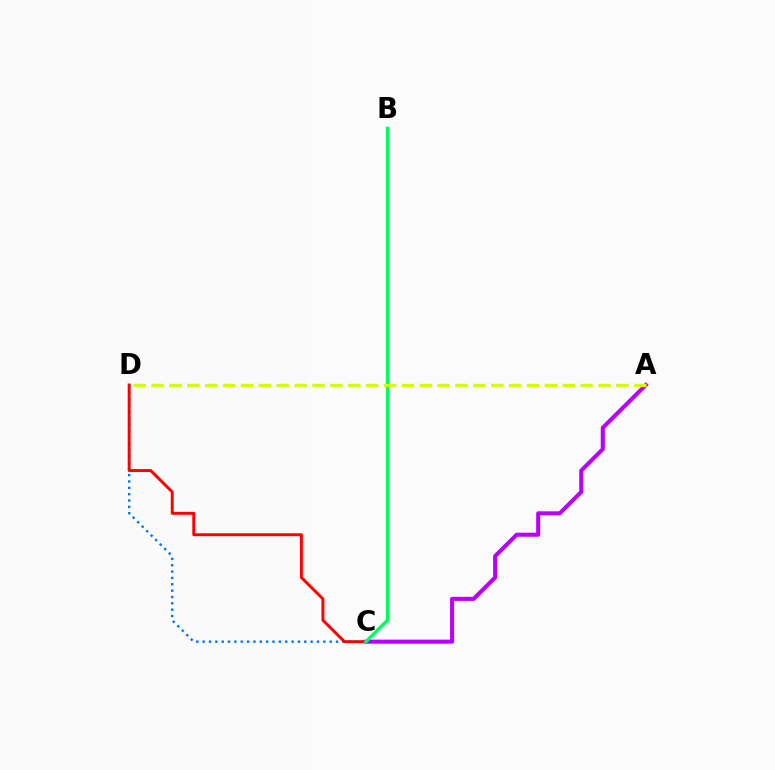{('C', 'D'): [{'color': '#0074ff', 'line_style': 'dotted', 'thickness': 1.73}, {'color': '#ff0000', 'line_style': 'solid', 'thickness': 2.11}], ('A', 'C'): [{'color': '#b900ff', 'line_style': 'solid', 'thickness': 2.92}], ('B', 'C'): [{'color': '#00ff5c', 'line_style': 'solid', 'thickness': 2.43}], ('A', 'D'): [{'color': '#d1ff00', 'line_style': 'dashed', 'thickness': 2.43}]}